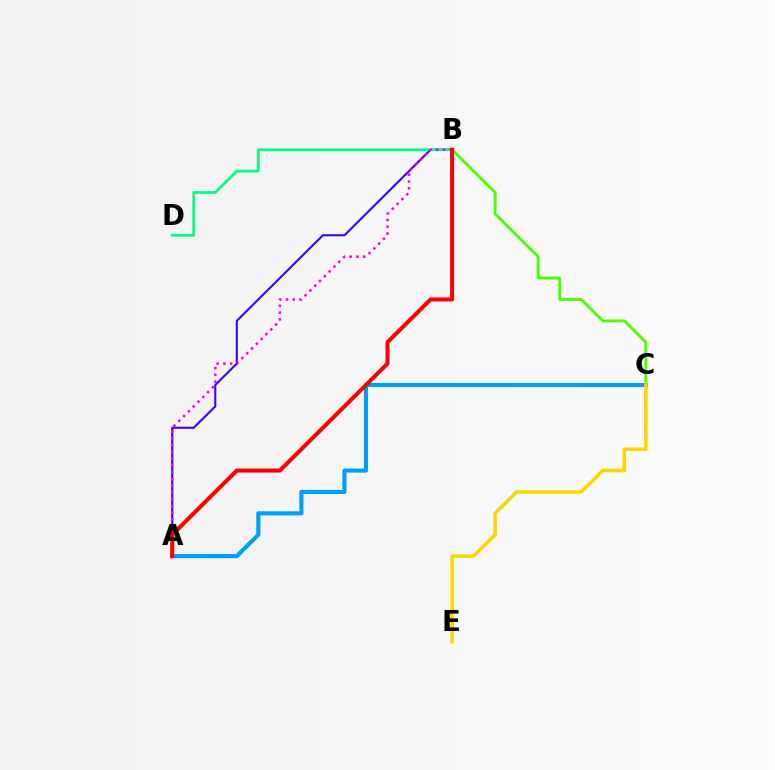{('A', 'B'): [{'color': '#3700ff', 'line_style': 'solid', 'thickness': 1.5}, {'color': '#ff00ed', 'line_style': 'dotted', 'thickness': 1.84}, {'color': '#ff0000', 'line_style': 'solid', 'thickness': 2.91}], ('A', 'C'): [{'color': '#009eff', 'line_style': 'solid', 'thickness': 2.96}], ('B', 'C'): [{'color': '#4fff00', 'line_style': 'solid', 'thickness': 2.08}], ('B', 'D'): [{'color': '#00ff86', 'line_style': 'solid', 'thickness': 1.96}], ('C', 'E'): [{'color': '#ffd500', 'line_style': 'solid', 'thickness': 2.58}]}